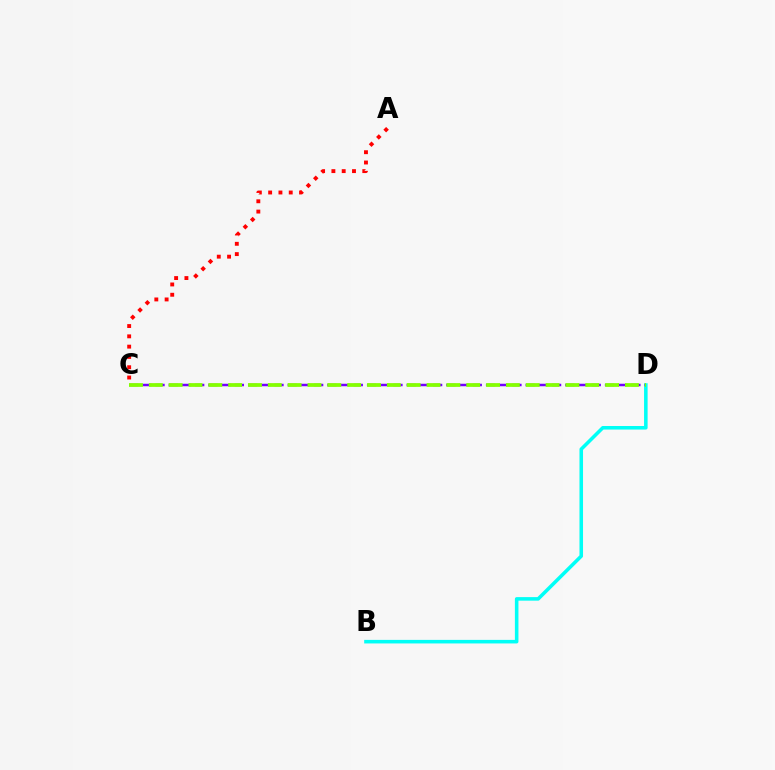{('B', 'D'): [{'color': '#00fff6', 'line_style': 'solid', 'thickness': 2.56}], ('C', 'D'): [{'color': '#7200ff', 'line_style': 'dashed', 'thickness': 1.8}, {'color': '#84ff00', 'line_style': 'dashed', 'thickness': 2.7}], ('A', 'C'): [{'color': '#ff0000', 'line_style': 'dotted', 'thickness': 2.8}]}